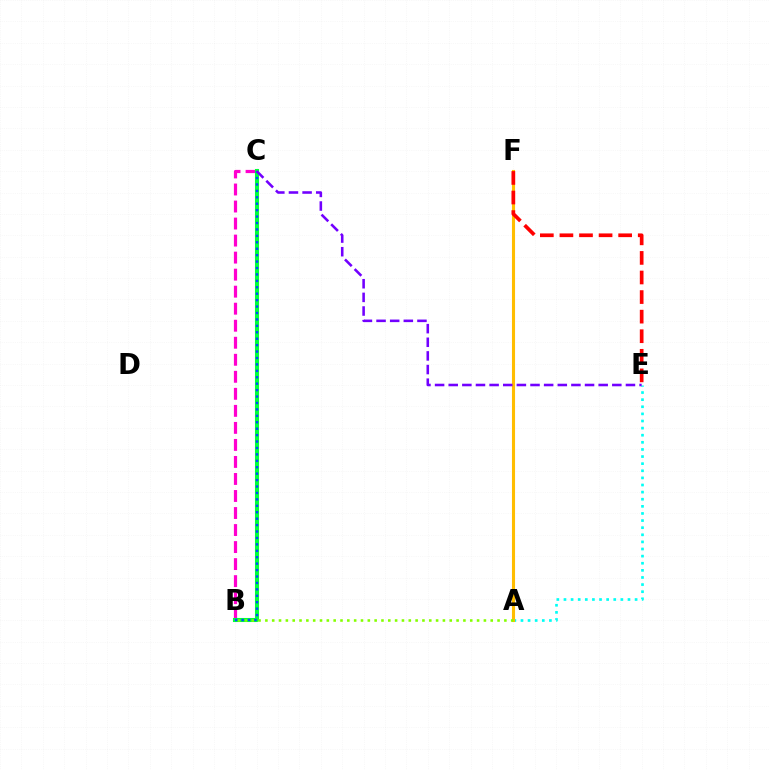{('B', 'C'): [{'color': '#ff00cf', 'line_style': 'dashed', 'thickness': 2.31}, {'color': '#00ff39', 'line_style': 'solid', 'thickness': 2.93}, {'color': '#004bff', 'line_style': 'dotted', 'thickness': 1.75}], ('A', 'E'): [{'color': '#00fff6', 'line_style': 'dotted', 'thickness': 1.93}], ('A', 'F'): [{'color': '#ffbd00', 'line_style': 'solid', 'thickness': 2.23}], ('A', 'B'): [{'color': '#84ff00', 'line_style': 'dotted', 'thickness': 1.86}], ('E', 'F'): [{'color': '#ff0000', 'line_style': 'dashed', 'thickness': 2.66}], ('C', 'E'): [{'color': '#7200ff', 'line_style': 'dashed', 'thickness': 1.85}]}